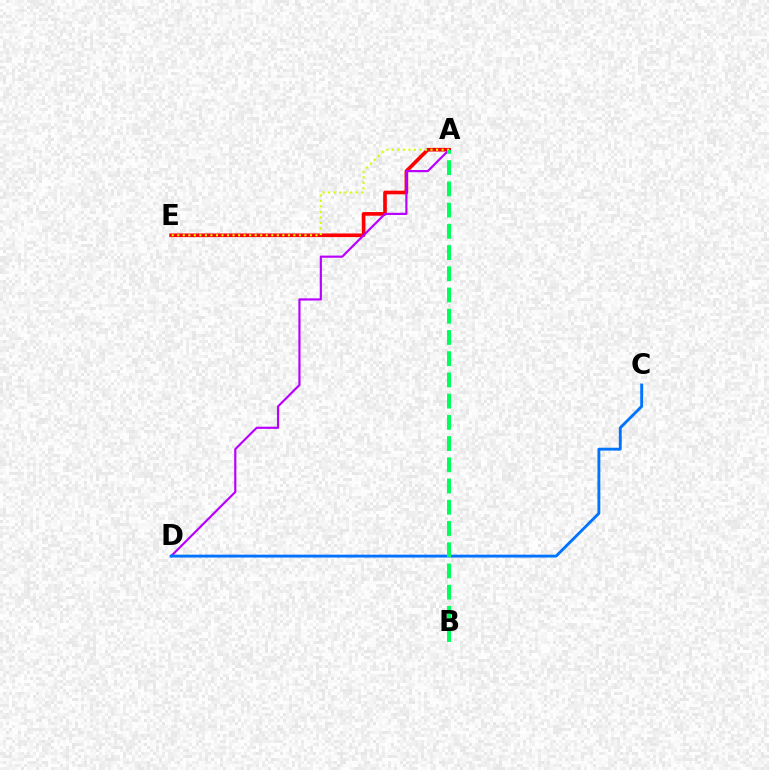{('A', 'E'): [{'color': '#ff0000', 'line_style': 'solid', 'thickness': 2.62}, {'color': '#d1ff00', 'line_style': 'dotted', 'thickness': 1.5}], ('A', 'D'): [{'color': '#b900ff', 'line_style': 'solid', 'thickness': 1.56}], ('C', 'D'): [{'color': '#0074ff', 'line_style': 'solid', 'thickness': 2.07}], ('A', 'B'): [{'color': '#00ff5c', 'line_style': 'dashed', 'thickness': 2.88}]}